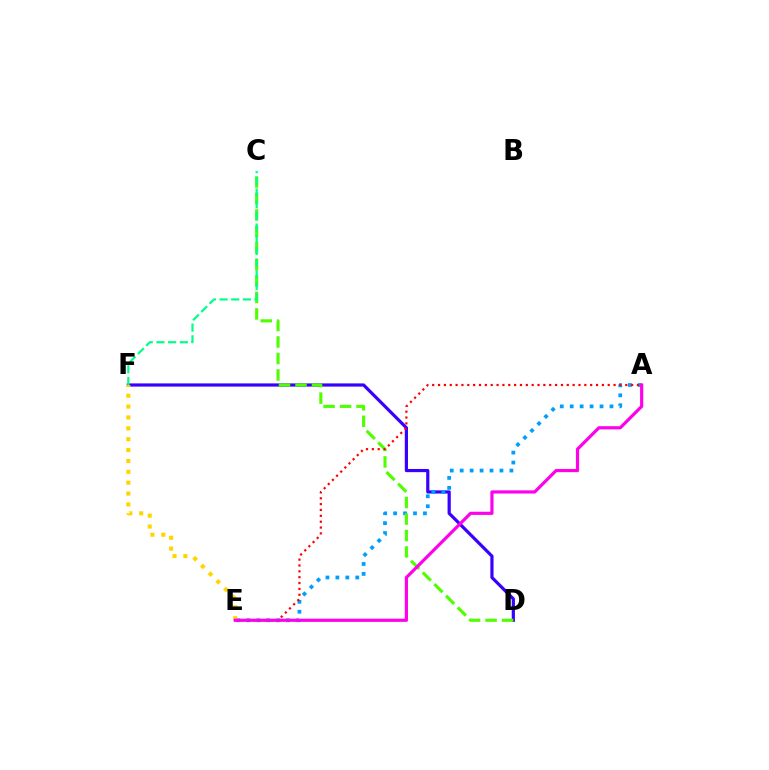{('D', 'F'): [{'color': '#3700ff', 'line_style': 'solid', 'thickness': 2.29}], ('A', 'E'): [{'color': '#009eff', 'line_style': 'dotted', 'thickness': 2.7}, {'color': '#ff0000', 'line_style': 'dotted', 'thickness': 1.59}, {'color': '#ff00ed', 'line_style': 'solid', 'thickness': 2.29}], ('E', 'F'): [{'color': '#ffd500', 'line_style': 'dotted', 'thickness': 2.95}], ('C', 'D'): [{'color': '#4fff00', 'line_style': 'dashed', 'thickness': 2.24}], ('C', 'F'): [{'color': '#00ff86', 'line_style': 'dashed', 'thickness': 1.58}]}